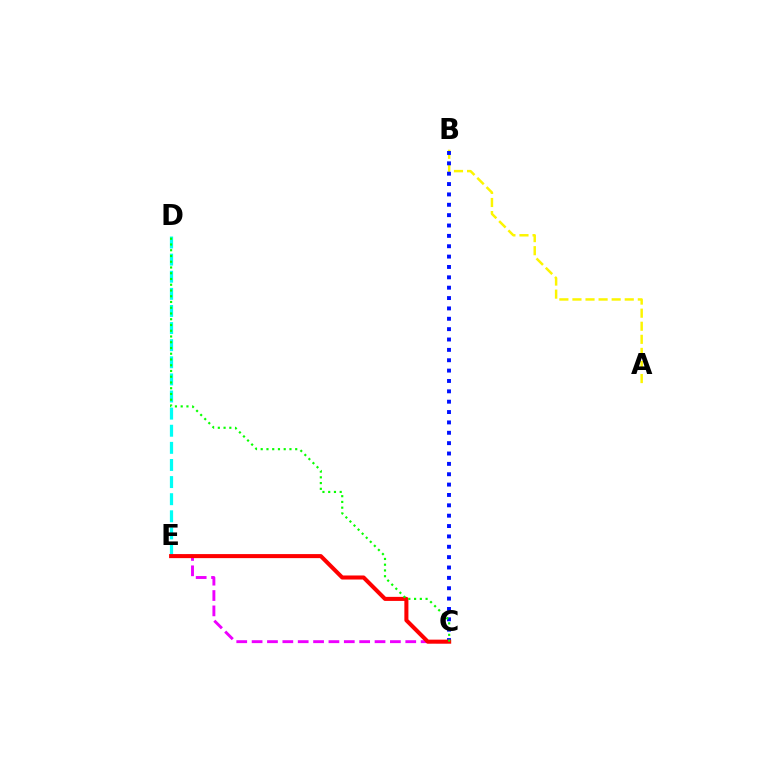{('D', 'E'): [{'color': '#00fff6', 'line_style': 'dashed', 'thickness': 2.32}], ('C', 'E'): [{'color': '#ee00ff', 'line_style': 'dashed', 'thickness': 2.09}, {'color': '#ff0000', 'line_style': 'solid', 'thickness': 2.91}], ('A', 'B'): [{'color': '#fcf500', 'line_style': 'dashed', 'thickness': 1.78}], ('B', 'C'): [{'color': '#0010ff', 'line_style': 'dotted', 'thickness': 2.82}], ('C', 'D'): [{'color': '#08ff00', 'line_style': 'dotted', 'thickness': 1.56}]}